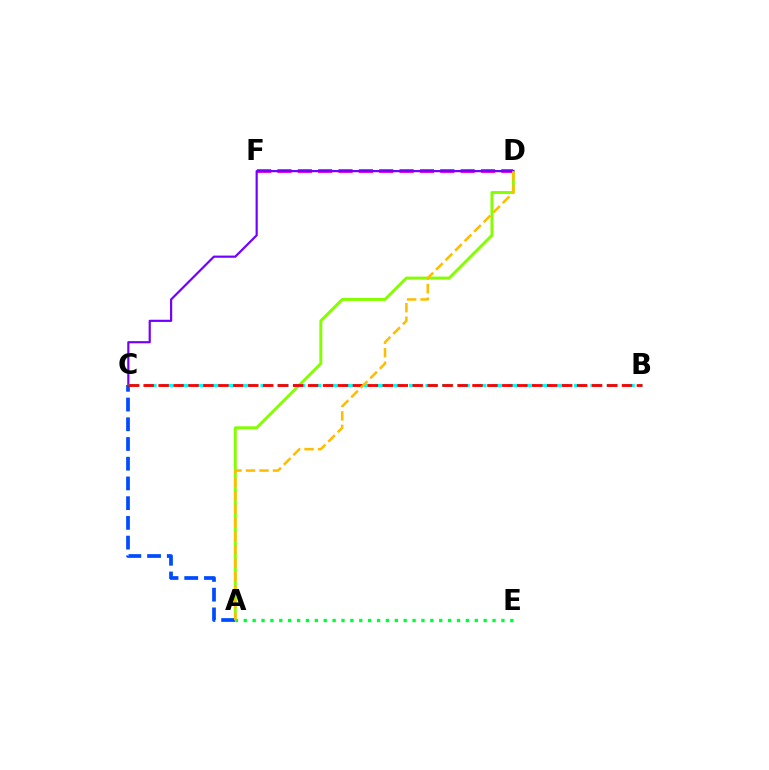{('A', 'D'): [{'color': '#84ff00', 'line_style': 'solid', 'thickness': 2.12}, {'color': '#ffbd00', 'line_style': 'dashed', 'thickness': 1.83}], ('D', 'F'): [{'color': '#ff00cf', 'line_style': 'dashed', 'thickness': 2.77}], ('C', 'D'): [{'color': '#7200ff', 'line_style': 'solid', 'thickness': 1.57}], ('B', 'C'): [{'color': '#00fff6', 'line_style': 'dashed', 'thickness': 2.24}, {'color': '#ff0000', 'line_style': 'dashed', 'thickness': 2.03}], ('A', 'C'): [{'color': '#004bff', 'line_style': 'dashed', 'thickness': 2.68}], ('A', 'E'): [{'color': '#00ff39', 'line_style': 'dotted', 'thickness': 2.41}]}